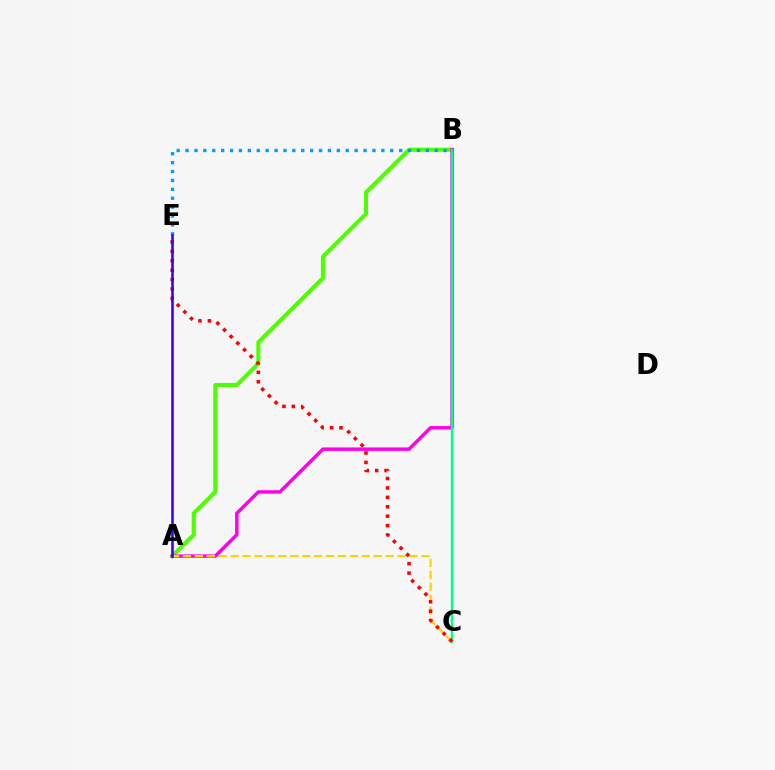{('A', 'B'): [{'color': '#4fff00', 'line_style': 'solid', 'thickness': 2.93}, {'color': '#ff00ed', 'line_style': 'solid', 'thickness': 2.48}], ('B', 'C'): [{'color': '#00ff86', 'line_style': 'solid', 'thickness': 1.72}], ('A', 'C'): [{'color': '#ffd500', 'line_style': 'dashed', 'thickness': 1.62}], ('B', 'E'): [{'color': '#009eff', 'line_style': 'dotted', 'thickness': 2.42}], ('C', 'E'): [{'color': '#ff0000', 'line_style': 'dotted', 'thickness': 2.56}], ('A', 'E'): [{'color': '#3700ff', 'line_style': 'solid', 'thickness': 1.85}]}